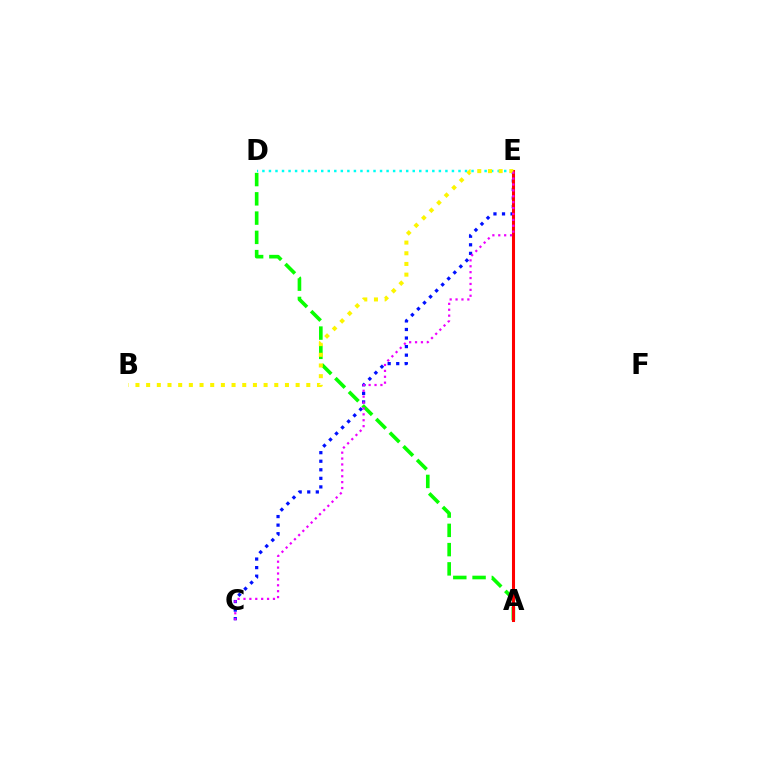{('D', 'E'): [{'color': '#00fff6', 'line_style': 'dotted', 'thickness': 1.78}], ('A', 'D'): [{'color': '#08ff00', 'line_style': 'dashed', 'thickness': 2.62}], ('C', 'E'): [{'color': '#0010ff', 'line_style': 'dotted', 'thickness': 2.33}, {'color': '#ee00ff', 'line_style': 'dotted', 'thickness': 1.6}], ('A', 'E'): [{'color': '#ff0000', 'line_style': 'solid', 'thickness': 2.2}], ('B', 'E'): [{'color': '#fcf500', 'line_style': 'dotted', 'thickness': 2.9}]}